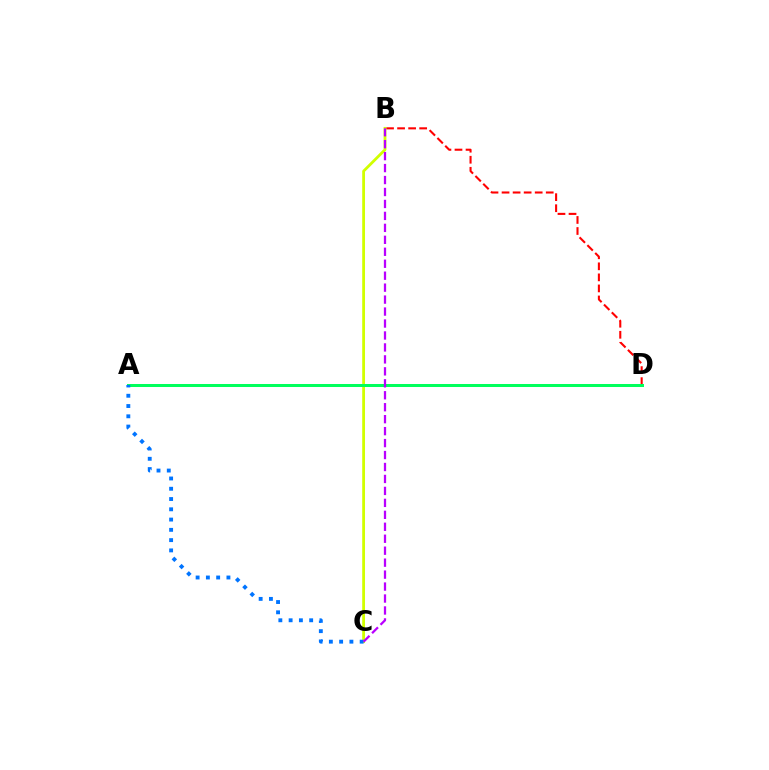{('B', 'D'): [{'color': '#ff0000', 'line_style': 'dashed', 'thickness': 1.5}], ('B', 'C'): [{'color': '#d1ff00', 'line_style': 'solid', 'thickness': 2.01}, {'color': '#b900ff', 'line_style': 'dashed', 'thickness': 1.62}], ('A', 'D'): [{'color': '#00ff5c', 'line_style': 'solid', 'thickness': 2.17}], ('A', 'C'): [{'color': '#0074ff', 'line_style': 'dotted', 'thickness': 2.79}]}